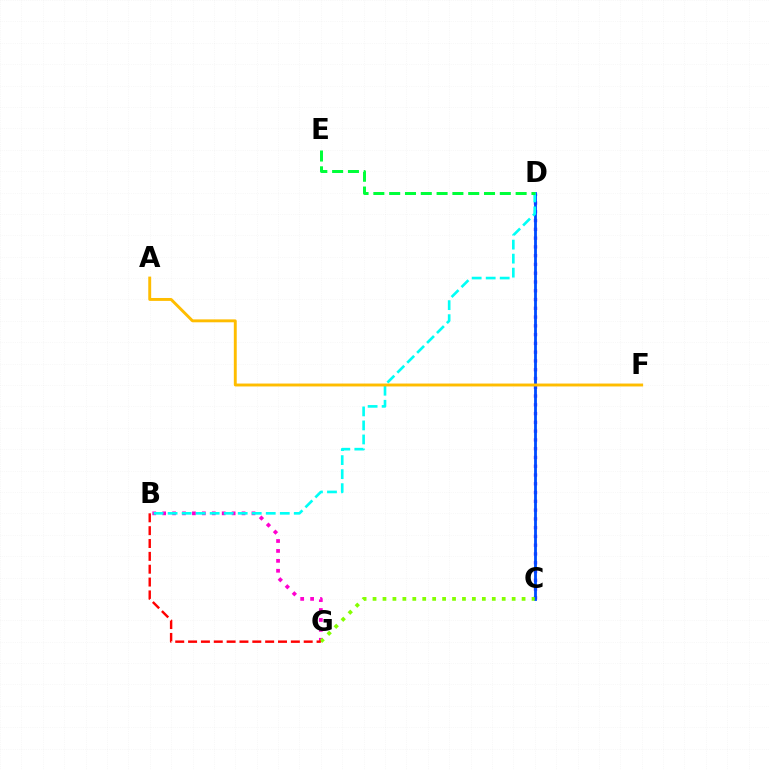{('C', 'D'): [{'color': '#7200ff', 'line_style': 'dotted', 'thickness': 2.38}, {'color': '#004bff', 'line_style': 'solid', 'thickness': 2.03}], ('B', 'G'): [{'color': '#ff00cf', 'line_style': 'dotted', 'thickness': 2.7}, {'color': '#ff0000', 'line_style': 'dashed', 'thickness': 1.75}], ('B', 'D'): [{'color': '#00fff6', 'line_style': 'dashed', 'thickness': 1.9}], ('A', 'F'): [{'color': '#ffbd00', 'line_style': 'solid', 'thickness': 2.1}], ('C', 'G'): [{'color': '#84ff00', 'line_style': 'dotted', 'thickness': 2.7}], ('D', 'E'): [{'color': '#00ff39', 'line_style': 'dashed', 'thickness': 2.15}]}